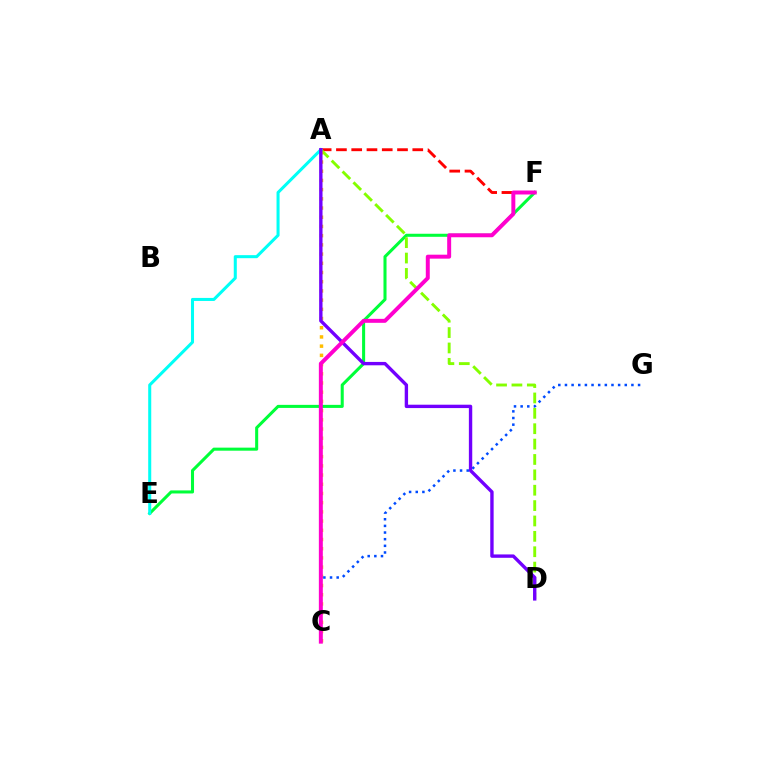{('E', 'F'): [{'color': '#00ff39', 'line_style': 'solid', 'thickness': 2.2}], ('A', 'F'): [{'color': '#ff0000', 'line_style': 'dashed', 'thickness': 2.07}], ('A', 'D'): [{'color': '#84ff00', 'line_style': 'dashed', 'thickness': 2.09}, {'color': '#7200ff', 'line_style': 'solid', 'thickness': 2.43}], ('A', 'C'): [{'color': '#ffbd00', 'line_style': 'dotted', 'thickness': 2.5}], ('C', 'G'): [{'color': '#004bff', 'line_style': 'dotted', 'thickness': 1.81}], ('A', 'E'): [{'color': '#00fff6', 'line_style': 'solid', 'thickness': 2.19}], ('C', 'F'): [{'color': '#ff00cf', 'line_style': 'solid', 'thickness': 2.85}]}